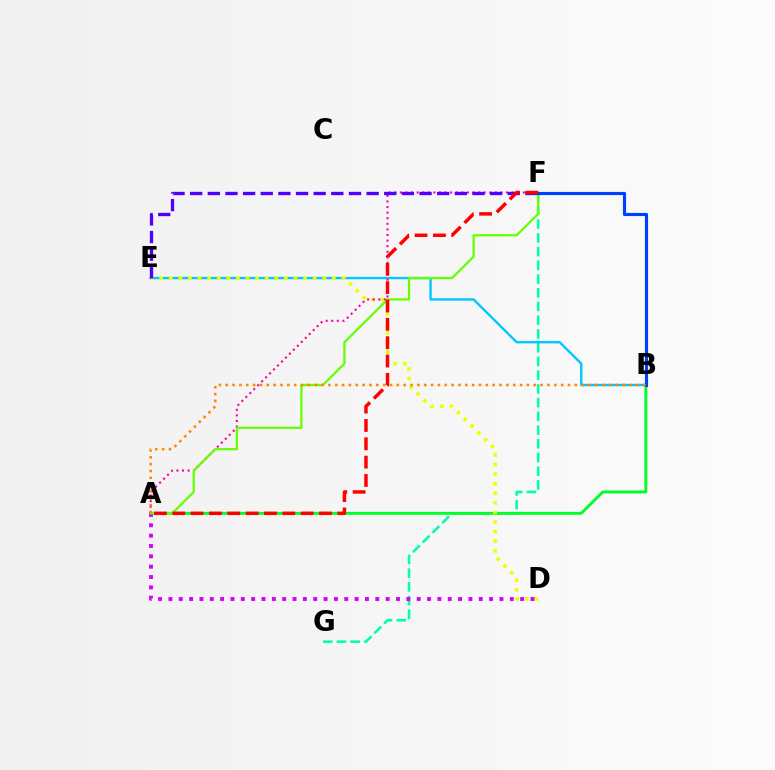{('F', 'G'): [{'color': '#00ffaf', 'line_style': 'dashed', 'thickness': 1.86}], ('A', 'B'): [{'color': '#00ff27', 'line_style': 'solid', 'thickness': 2.09}, {'color': '#ff8800', 'line_style': 'dotted', 'thickness': 1.86}], ('B', 'E'): [{'color': '#00c7ff', 'line_style': 'solid', 'thickness': 1.7}], ('D', 'E'): [{'color': '#eeff00', 'line_style': 'dotted', 'thickness': 2.61}], ('A', 'F'): [{'color': '#ff00a0', 'line_style': 'dotted', 'thickness': 1.52}, {'color': '#66ff00', 'line_style': 'solid', 'thickness': 1.63}, {'color': '#ff0000', 'line_style': 'dashed', 'thickness': 2.49}], ('A', 'D'): [{'color': '#d600ff', 'line_style': 'dotted', 'thickness': 2.81}], ('E', 'F'): [{'color': '#4f00ff', 'line_style': 'dashed', 'thickness': 2.4}], ('B', 'F'): [{'color': '#003fff', 'line_style': 'solid', 'thickness': 2.25}]}